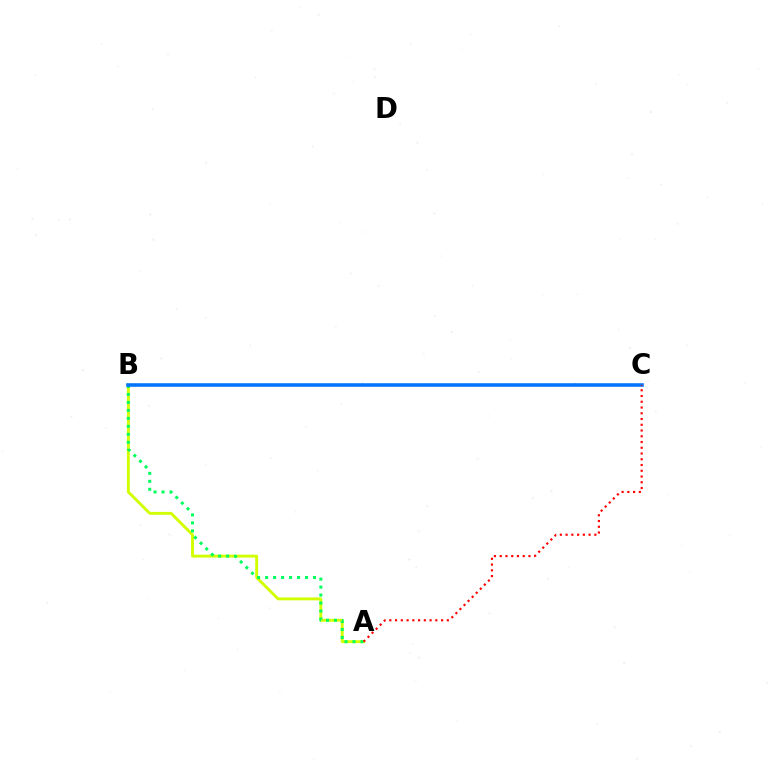{('A', 'B'): [{'color': '#d1ff00', 'line_style': 'solid', 'thickness': 2.08}, {'color': '#00ff5c', 'line_style': 'dotted', 'thickness': 2.17}], ('B', 'C'): [{'color': '#b900ff', 'line_style': 'dotted', 'thickness': 1.55}, {'color': '#0074ff', 'line_style': 'solid', 'thickness': 2.56}], ('A', 'C'): [{'color': '#ff0000', 'line_style': 'dotted', 'thickness': 1.56}]}